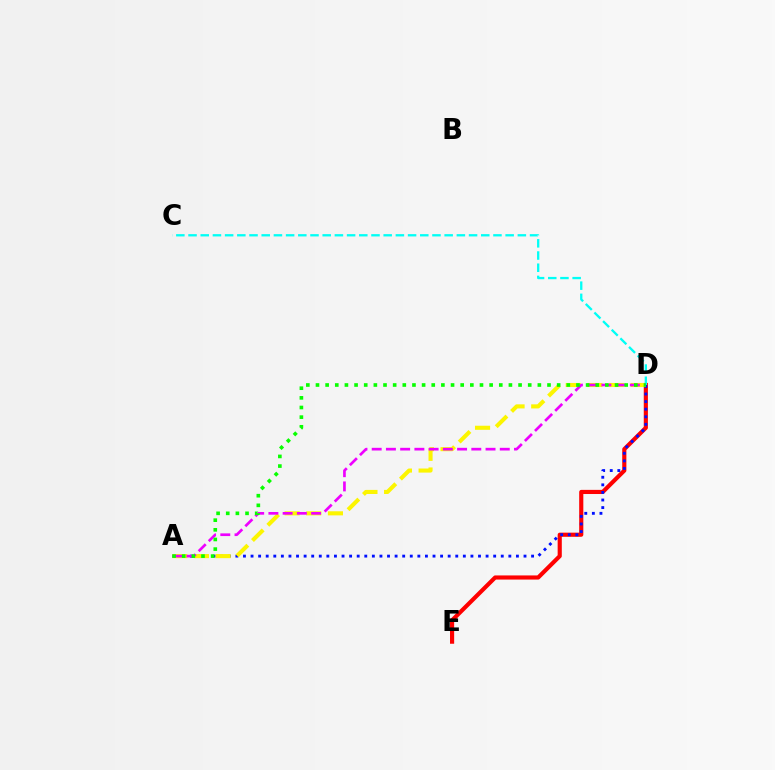{('D', 'E'): [{'color': '#ff0000', 'line_style': 'solid', 'thickness': 2.98}], ('A', 'D'): [{'color': '#0010ff', 'line_style': 'dotted', 'thickness': 2.06}, {'color': '#fcf500', 'line_style': 'dashed', 'thickness': 2.94}, {'color': '#ee00ff', 'line_style': 'dashed', 'thickness': 1.93}, {'color': '#08ff00', 'line_style': 'dotted', 'thickness': 2.62}], ('C', 'D'): [{'color': '#00fff6', 'line_style': 'dashed', 'thickness': 1.66}]}